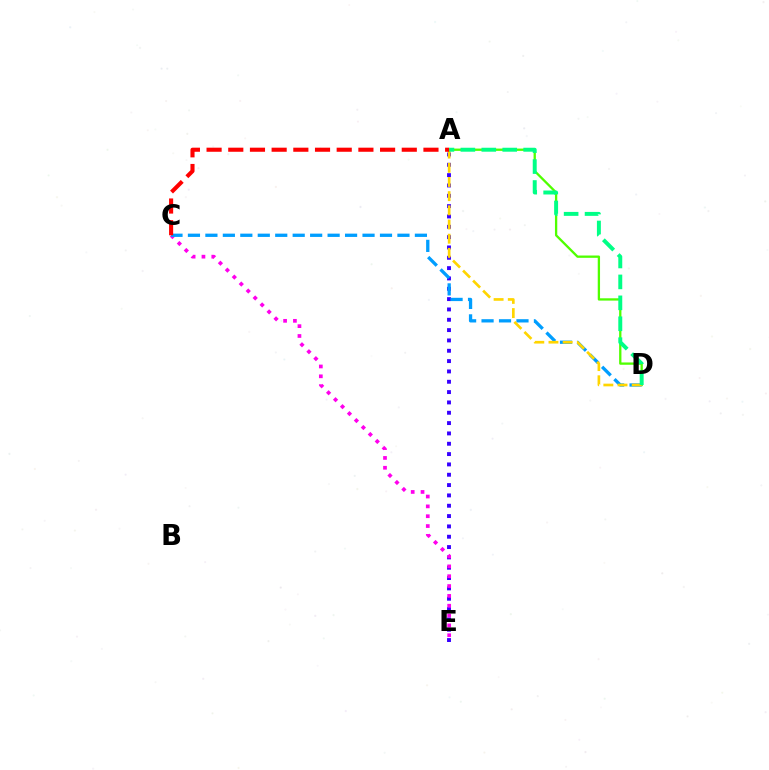{('A', 'D'): [{'color': '#4fff00', 'line_style': 'solid', 'thickness': 1.66}, {'color': '#ffd500', 'line_style': 'dashed', 'thickness': 1.93}, {'color': '#00ff86', 'line_style': 'dashed', 'thickness': 2.84}], ('A', 'E'): [{'color': '#3700ff', 'line_style': 'dotted', 'thickness': 2.81}], ('C', 'E'): [{'color': '#ff00ed', 'line_style': 'dotted', 'thickness': 2.67}], ('C', 'D'): [{'color': '#009eff', 'line_style': 'dashed', 'thickness': 2.37}], ('A', 'C'): [{'color': '#ff0000', 'line_style': 'dashed', 'thickness': 2.95}]}